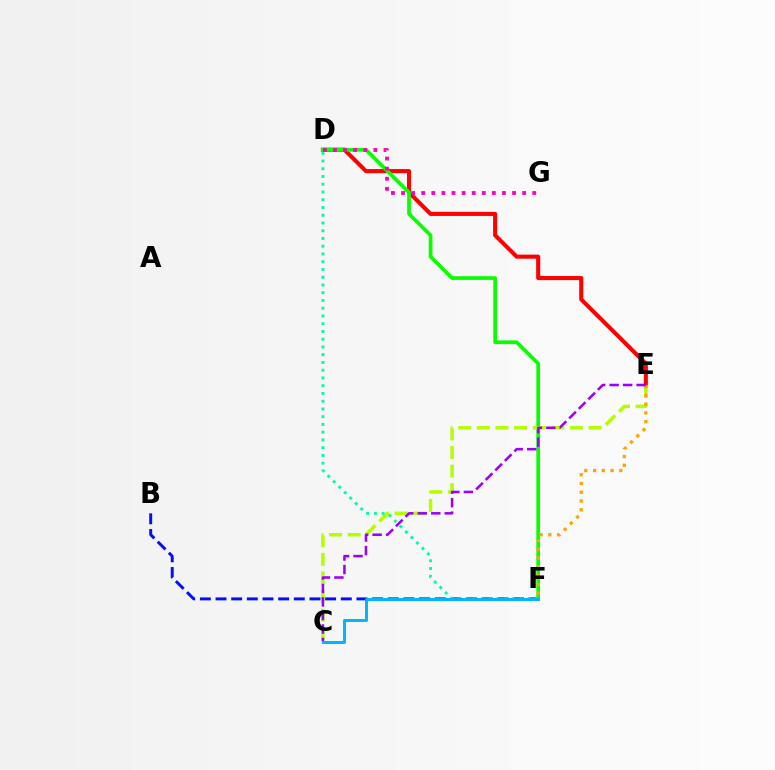{('D', 'E'): [{'color': '#ff0000', 'line_style': 'solid', 'thickness': 2.94}], ('B', 'F'): [{'color': '#0010ff', 'line_style': 'dashed', 'thickness': 2.13}], ('D', 'F'): [{'color': '#08ff00', 'line_style': 'solid', 'thickness': 2.66}, {'color': '#00ff9d', 'line_style': 'dotted', 'thickness': 2.11}], ('C', 'E'): [{'color': '#b3ff00', 'line_style': 'dashed', 'thickness': 2.53}, {'color': '#9b00ff', 'line_style': 'dashed', 'thickness': 1.83}], ('E', 'F'): [{'color': '#ffa500', 'line_style': 'dotted', 'thickness': 2.38}], ('C', 'F'): [{'color': '#00b5ff', 'line_style': 'solid', 'thickness': 2.14}], ('D', 'G'): [{'color': '#ff00bd', 'line_style': 'dotted', 'thickness': 2.74}]}